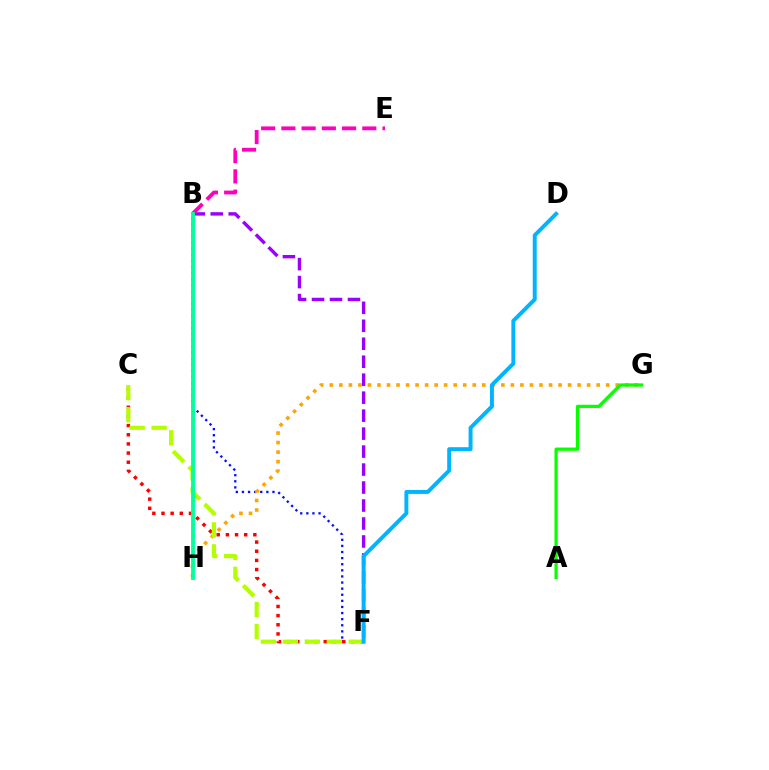{('B', 'F'): [{'color': '#0010ff', 'line_style': 'dotted', 'thickness': 1.66}, {'color': '#9b00ff', 'line_style': 'dashed', 'thickness': 2.44}], ('C', 'F'): [{'color': '#ff0000', 'line_style': 'dotted', 'thickness': 2.49}, {'color': '#b3ff00', 'line_style': 'dashed', 'thickness': 2.98}], ('G', 'H'): [{'color': '#ffa500', 'line_style': 'dotted', 'thickness': 2.59}], ('B', 'E'): [{'color': '#ff00bd', 'line_style': 'dashed', 'thickness': 2.75}], ('A', 'G'): [{'color': '#08ff00', 'line_style': 'solid', 'thickness': 2.35}], ('B', 'H'): [{'color': '#00ff9d', 'line_style': 'solid', 'thickness': 2.77}], ('D', 'F'): [{'color': '#00b5ff', 'line_style': 'solid', 'thickness': 2.84}]}